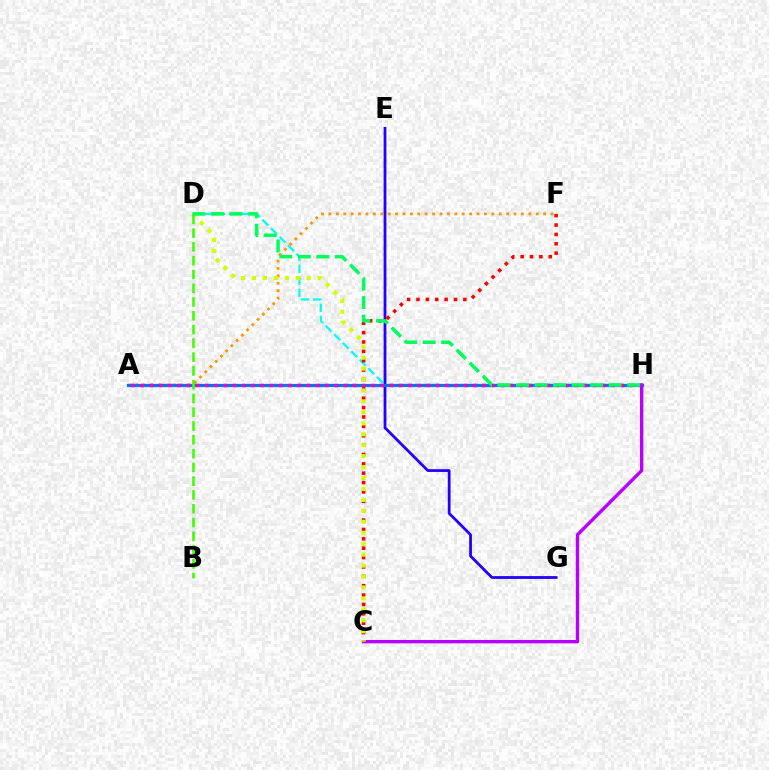{('D', 'H'): [{'color': '#00fff6', 'line_style': 'dashed', 'thickness': 1.64}, {'color': '#00ff5c', 'line_style': 'dashed', 'thickness': 2.52}], ('E', 'G'): [{'color': '#2500ff', 'line_style': 'solid', 'thickness': 2.01}], ('C', 'F'): [{'color': '#ff0000', 'line_style': 'dotted', 'thickness': 2.55}], ('A', 'F'): [{'color': '#ff9400', 'line_style': 'dotted', 'thickness': 2.01}], ('A', 'H'): [{'color': '#0074ff', 'line_style': 'solid', 'thickness': 2.3}, {'color': '#ff00ac', 'line_style': 'dotted', 'thickness': 2.51}], ('C', 'H'): [{'color': '#b900ff', 'line_style': 'solid', 'thickness': 2.43}], ('C', 'D'): [{'color': '#d1ff00', 'line_style': 'dotted', 'thickness': 2.97}], ('B', 'D'): [{'color': '#3dff00', 'line_style': 'dashed', 'thickness': 1.87}]}